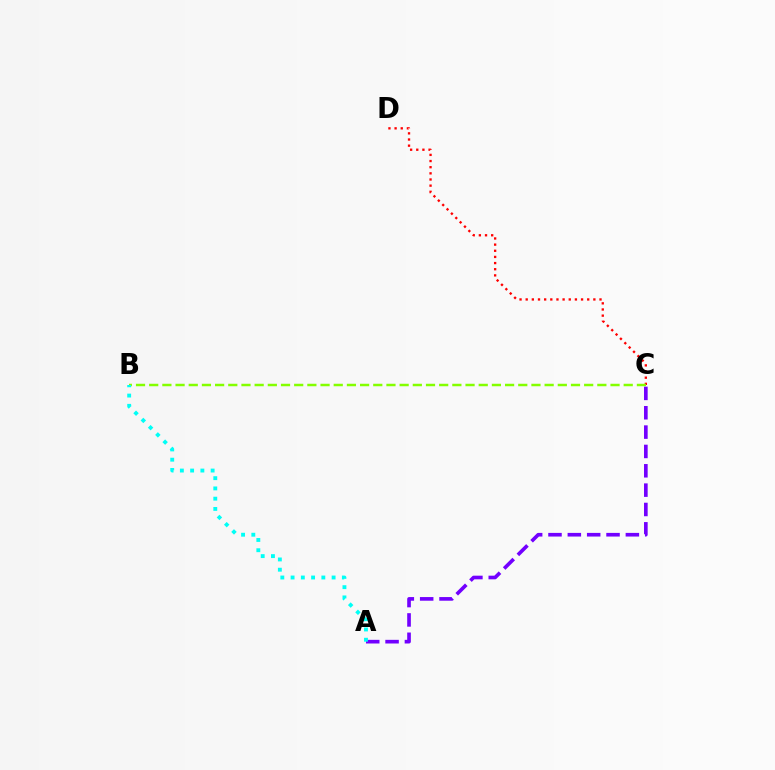{('C', 'D'): [{'color': '#ff0000', 'line_style': 'dotted', 'thickness': 1.67}], ('B', 'C'): [{'color': '#84ff00', 'line_style': 'dashed', 'thickness': 1.79}], ('A', 'C'): [{'color': '#7200ff', 'line_style': 'dashed', 'thickness': 2.63}], ('A', 'B'): [{'color': '#00fff6', 'line_style': 'dotted', 'thickness': 2.79}]}